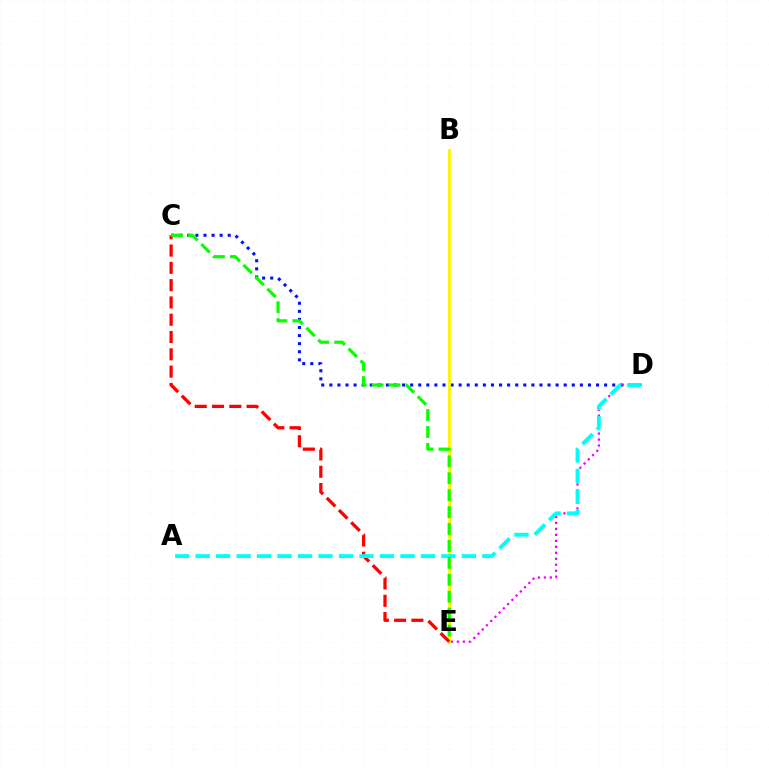{('C', 'D'): [{'color': '#0010ff', 'line_style': 'dotted', 'thickness': 2.2}], ('D', 'E'): [{'color': '#ee00ff', 'line_style': 'dotted', 'thickness': 1.62}], ('B', 'E'): [{'color': '#fcf500', 'line_style': 'solid', 'thickness': 2.06}], ('C', 'E'): [{'color': '#ff0000', 'line_style': 'dashed', 'thickness': 2.35}, {'color': '#08ff00', 'line_style': 'dashed', 'thickness': 2.3}], ('A', 'D'): [{'color': '#00fff6', 'line_style': 'dashed', 'thickness': 2.78}]}